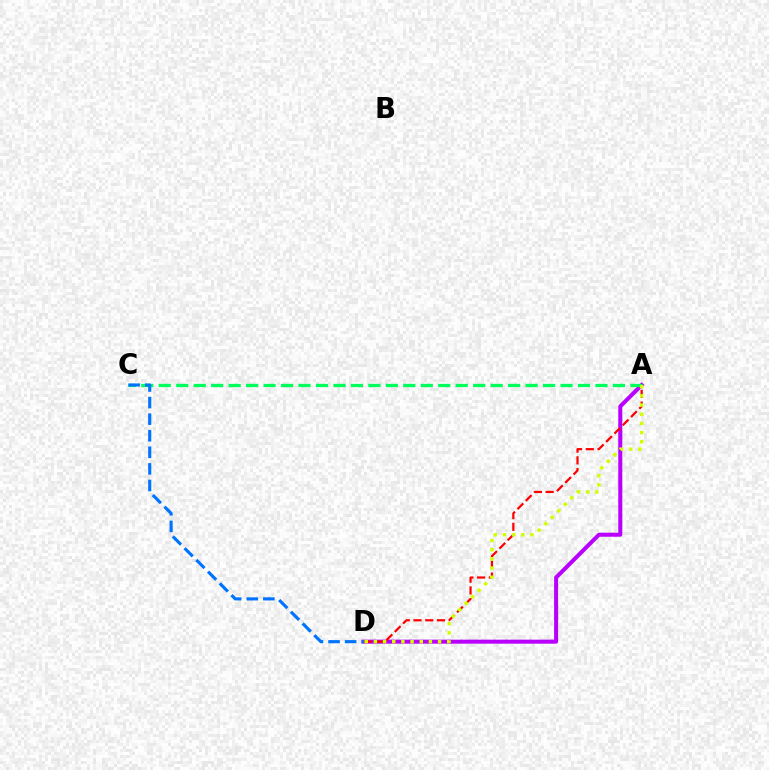{('A', 'D'): [{'color': '#b900ff', 'line_style': 'solid', 'thickness': 2.9}, {'color': '#ff0000', 'line_style': 'dashed', 'thickness': 1.59}, {'color': '#d1ff00', 'line_style': 'dotted', 'thickness': 2.49}], ('A', 'C'): [{'color': '#00ff5c', 'line_style': 'dashed', 'thickness': 2.37}], ('C', 'D'): [{'color': '#0074ff', 'line_style': 'dashed', 'thickness': 2.25}]}